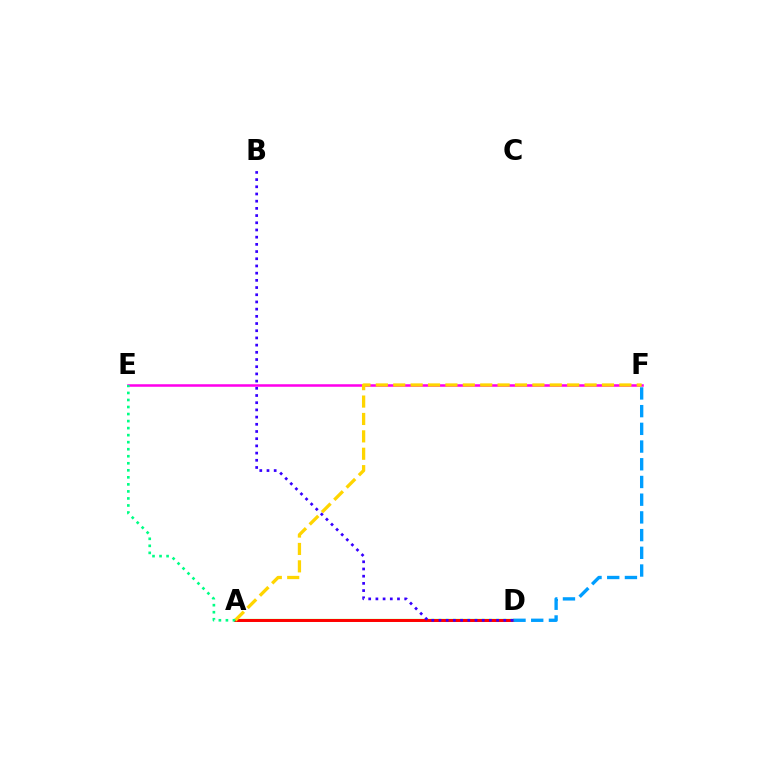{('E', 'F'): [{'color': '#ff00ed', 'line_style': 'solid', 'thickness': 1.82}], ('A', 'D'): [{'color': '#4fff00', 'line_style': 'solid', 'thickness': 1.61}, {'color': '#ff0000', 'line_style': 'solid', 'thickness': 2.13}], ('D', 'F'): [{'color': '#009eff', 'line_style': 'dashed', 'thickness': 2.41}], ('B', 'D'): [{'color': '#3700ff', 'line_style': 'dotted', 'thickness': 1.96}], ('A', 'F'): [{'color': '#ffd500', 'line_style': 'dashed', 'thickness': 2.36}], ('A', 'E'): [{'color': '#00ff86', 'line_style': 'dotted', 'thickness': 1.91}]}